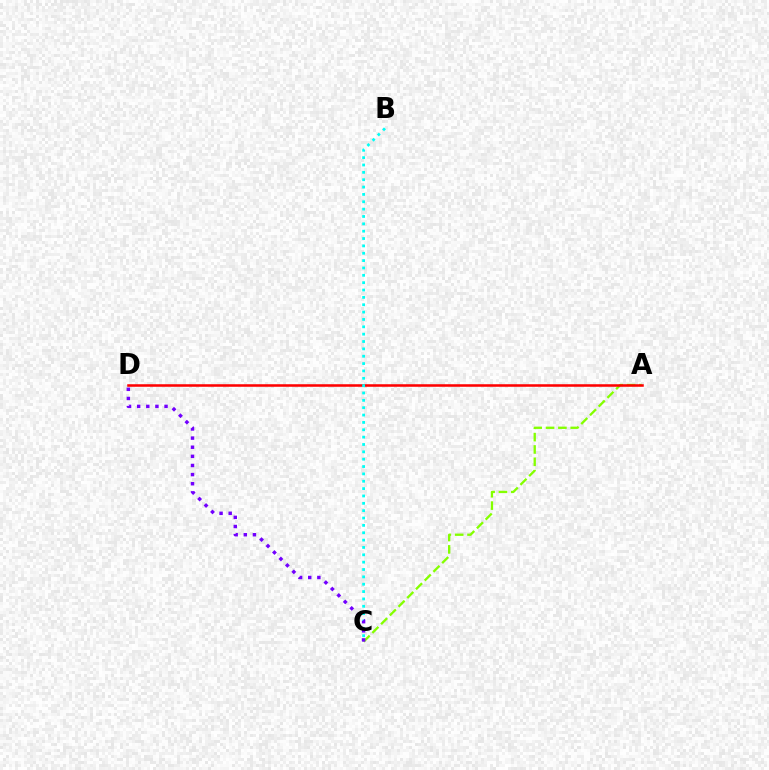{('A', 'C'): [{'color': '#84ff00', 'line_style': 'dashed', 'thickness': 1.68}], ('A', 'D'): [{'color': '#ff0000', 'line_style': 'solid', 'thickness': 1.83}], ('B', 'C'): [{'color': '#00fff6', 'line_style': 'dotted', 'thickness': 2.0}], ('C', 'D'): [{'color': '#7200ff', 'line_style': 'dotted', 'thickness': 2.48}]}